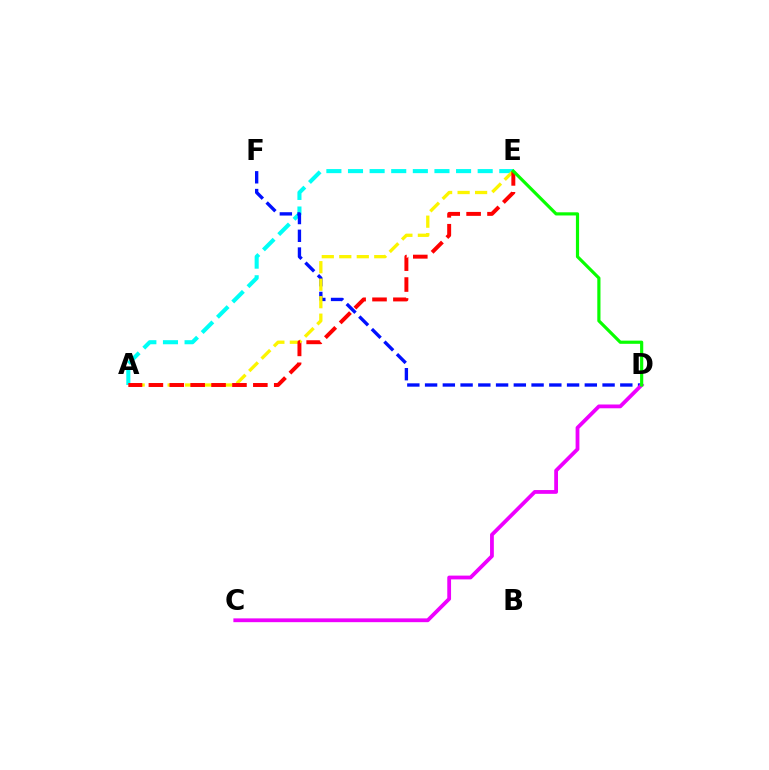{('A', 'E'): [{'color': '#00fff6', 'line_style': 'dashed', 'thickness': 2.94}, {'color': '#fcf500', 'line_style': 'dashed', 'thickness': 2.38}, {'color': '#ff0000', 'line_style': 'dashed', 'thickness': 2.84}], ('D', 'F'): [{'color': '#0010ff', 'line_style': 'dashed', 'thickness': 2.41}], ('C', 'D'): [{'color': '#ee00ff', 'line_style': 'solid', 'thickness': 2.73}], ('D', 'E'): [{'color': '#08ff00', 'line_style': 'solid', 'thickness': 2.29}]}